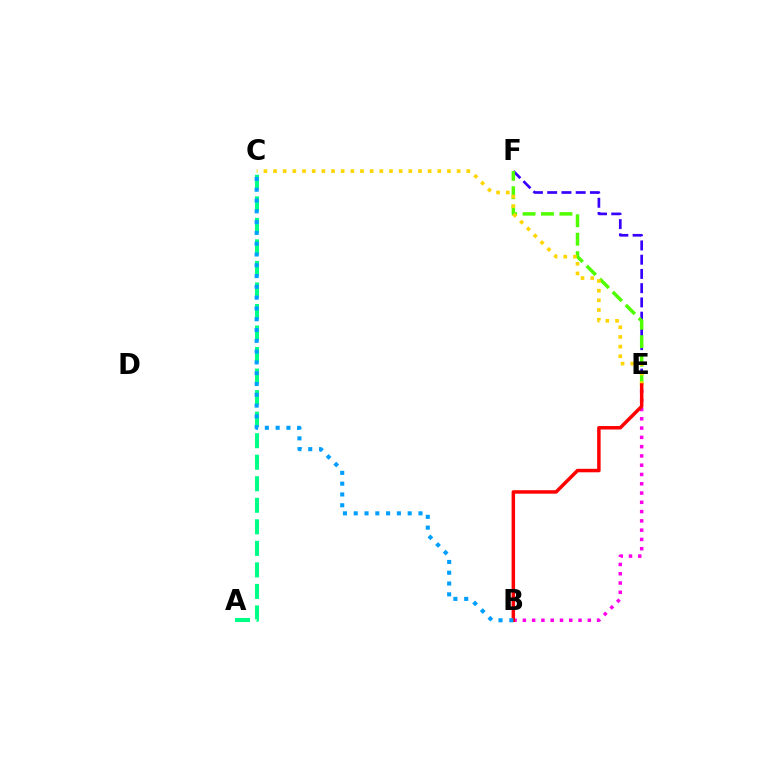{('E', 'F'): [{'color': '#3700ff', 'line_style': 'dashed', 'thickness': 1.93}, {'color': '#4fff00', 'line_style': 'dashed', 'thickness': 2.5}], ('A', 'C'): [{'color': '#00ff86', 'line_style': 'dashed', 'thickness': 2.93}], ('B', 'E'): [{'color': '#ff00ed', 'line_style': 'dotted', 'thickness': 2.52}, {'color': '#ff0000', 'line_style': 'solid', 'thickness': 2.5}], ('C', 'E'): [{'color': '#ffd500', 'line_style': 'dotted', 'thickness': 2.63}], ('B', 'C'): [{'color': '#009eff', 'line_style': 'dotted', 'thickness': 2.93}]}